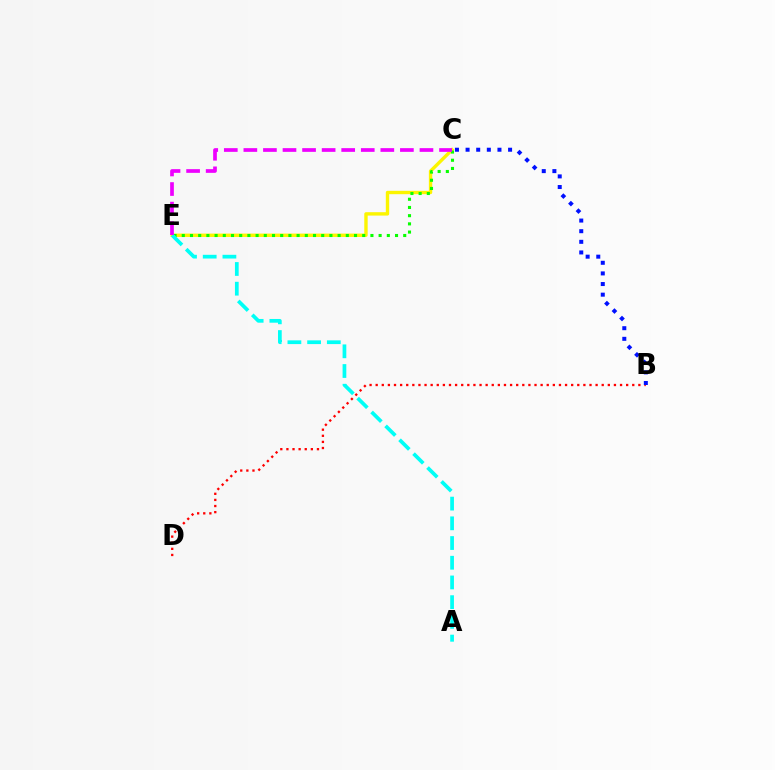{('B', 'D'): [{'color': '#ff0000', 'line_style': 'dotted', 'thickness': 1.66}], ('B', 'C'): [{'color': '#0010ff', 'line_style': 'dotted', 'thickness': 2.89}], ('C', 'E'): [{'color': '#fcf500', 'line_style': 'solid', 'thickness': 2.44}, {'color': '#08ff00', 'line_style': 'dotted', 'thickness': 2.23}, {'color': '#ee00ff', 'line_style': 'dashed', 'thickness': 2.66}], ('A', 'E'): [{'color': '#00fff6', 'line_style': 'dashed', 'thickness': 2.68}]}